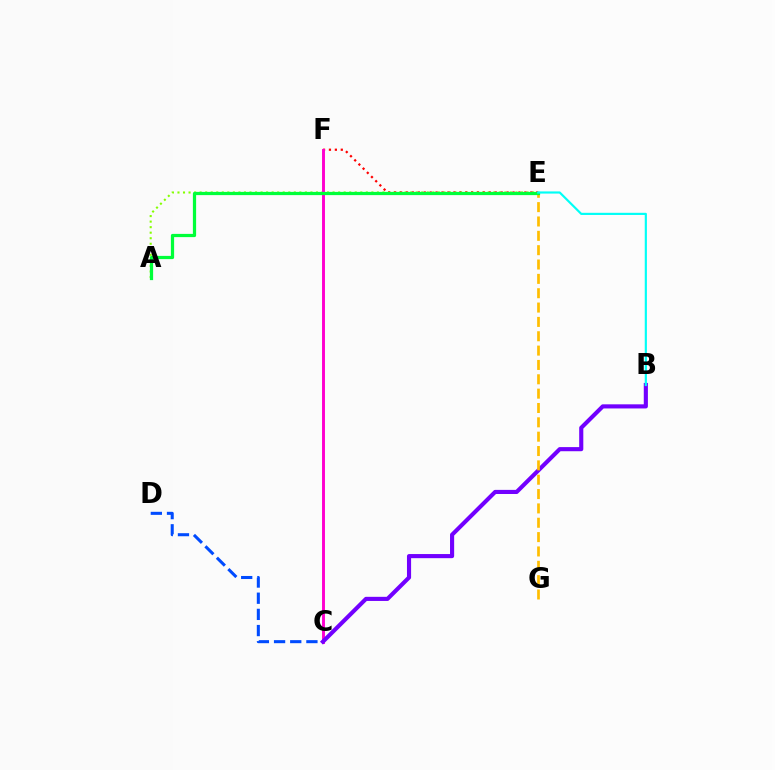{('A', 'E'): [{'color': '#84ff00', 'line_style': 'dotted', 'thickness': 1.51}, {'color': '#00ff39', 'line_style': 'solid', 'thickness': 2.32}], ('E', 'F'): [{'color': '#ff0000', 'line_style': 'dotted', 'thickness': 1.61}], ('C', 'D'): [{'color': '#004bff', 'line_style': 'dashed', 'thickness': 2.2}], ('C', 'F'): [{'color': '#ff00cf', 'line_style': 'solid', 'thickness': 2.1}], ('B', 'C'): [{'color': '#7200ff', 'line_style': 'solid', 'thickness': 2.97}], ('E', 'G'): [{'color': '#ffbd00', 'line_style': 'dashed', 'thickness': 1.95}], ('B', 'E'): [{'color': '#00fff6', 'line_style': 'solid', 'thickness': 1.56}]}